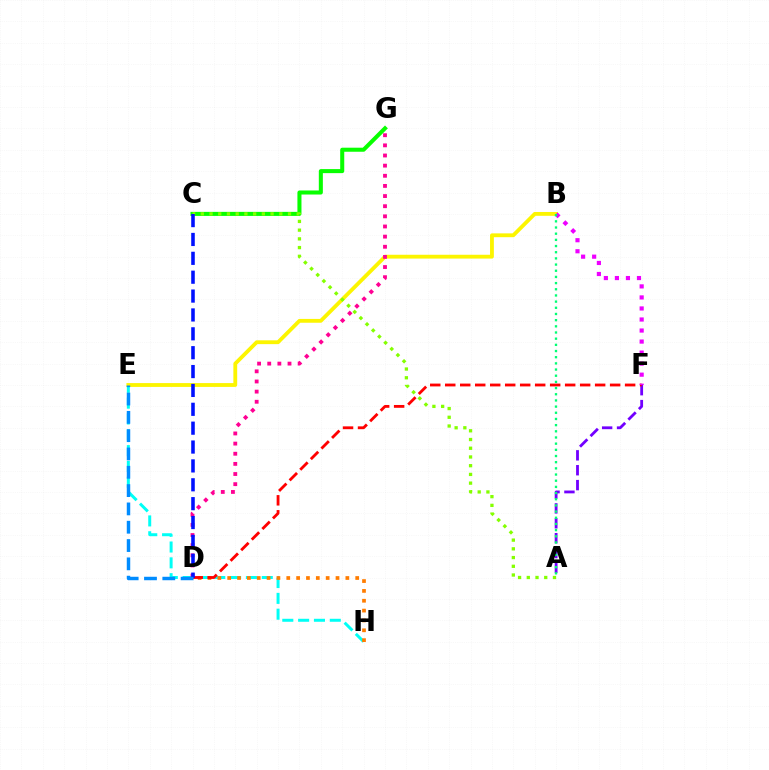{('A', 'F'): [{'color': '#7200ff', 'line_style': 'dashed', 'thickness': 2.02}], ('E', 'H'): [{'color': '#00fff6', 'line_style': 'dashed', 'thickness': 2.15}], ('D', 'H'): [{'color': '#ff7c00', 'line_style': 'dotted', 'thickness': 2.68}], ('C', 'G'): [{'color': '#08ff00', 'line_style': 'solid', 'thickness': 2.91}], ('B', 'E'): [{'color': '#fcf500', 'line_style': 'solid', 'thickness': 2.75}], ('D', 'F'): [{'color': '#ff0000', 'line_style': 'dashed', 'thickness': 2.04}], ('D', 'G'): [{'color': '#ff0094', 'line_style': 'dotted', 'thickness': 2.75}], ('B', 'F'): [{'color': '#ee00ff', 'line_style': 'dotted', 'thickness': 3.0}], ('A', 'B'): [{'color': '#00ff74', 'line_style': 'dotted', 'thickness': 1.68}], ('A', 'C'): [{'color': '#84ff00', 'line_style': 'dotted', 'thickness': 2.37}], ('C', 'D'): [{'color': '#0010ff', 'line_style': 'dashed', 'thickness': 2.56}], ('D', 'E'): [{'color': '#008cff', 'line_style': 'dashed', 'thickness': 2.49}]}